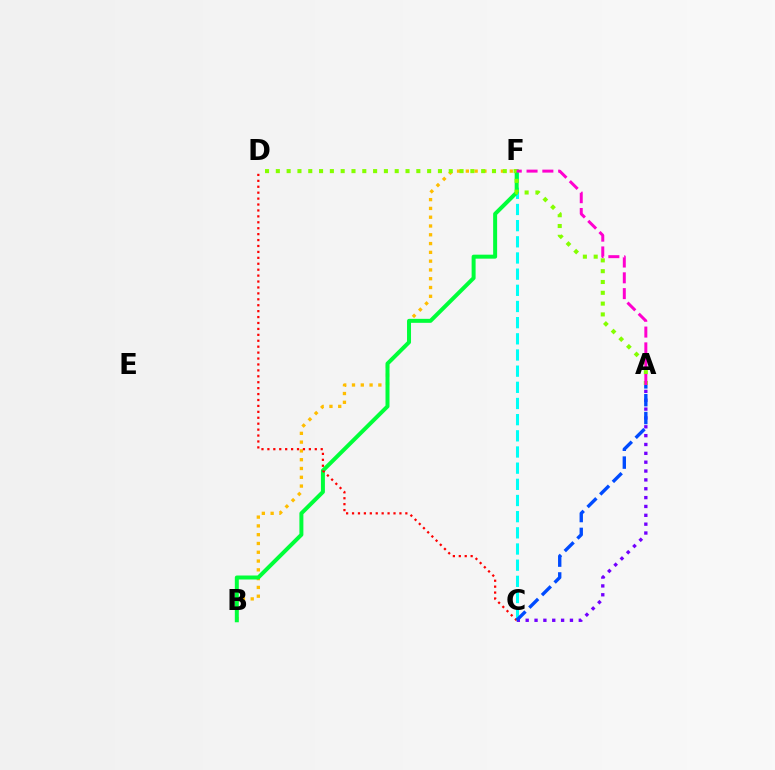{('B', 'F'): [{'color': '#ffbd00', 'line_style': 'dotted', 'thickness': 2.39}, {'color': '#00ff39', 'line_style': 'solid', 'thickness': 2.87}], ('C', 'F'): [{'color': '#00fff6', 'line_style': 'dashed', 'thickness': 2.2}], ('A', 'C'): [{'color': '#7200ff', 'line_style': 'dotted', 'thickness': 2.41}, {'color': '#004bff', 'line_style': 'dashed', 'thickness': 2.42}], ('A', 'D'): [{'color': '#84ff00', 'line_style': 'dotted', 'thickness': 2.94}], ('C', 'D'): [{'color': '#ff0000', 'line_style': 'dotted', 'thickness': 1.61}], ('A', 'F'): [{'color': '#ff00cf', 'line_style': 'dashed', 'thickness': 2.15}]}